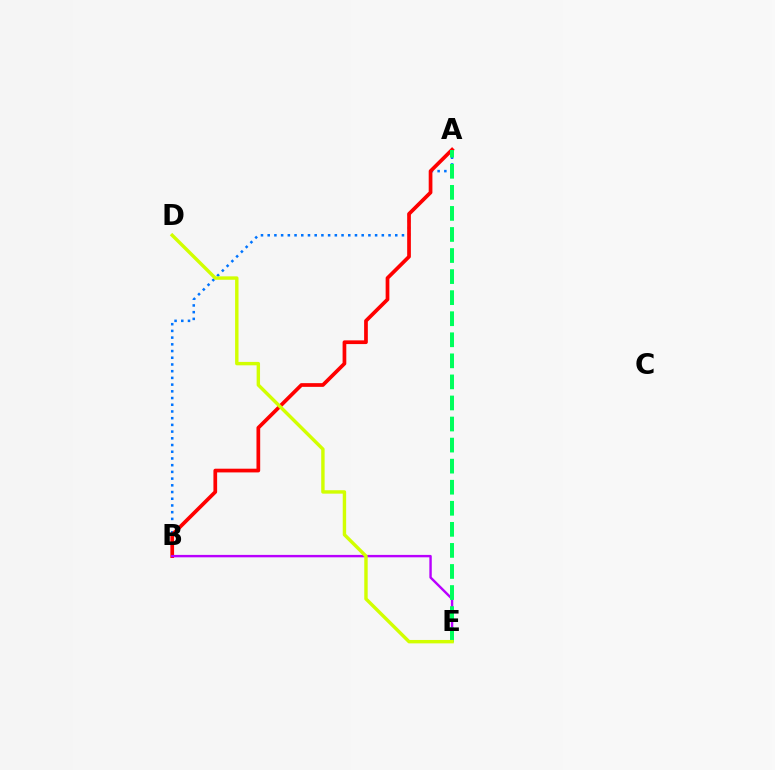{('A', 'B'): [{'color': '#0074ff', 'line_style': 'dotted', 'thickness': 1.82}, {'color': '#ff0000', 'line_style': 'solid', 'thickness': 2.67}], ('B', 'E'): [{'color': '#b900ff', 'line_style': 'solid', 'thickness': 1.73}], ('A', 'E'): [{'color': '#00ff5c', 'line_style': 'dashed', 'thickness': 2.86}], ('D', 'E'): [{'color': '#d1ff00', 'line_style': 'solid', 'thickness': 2.45}]}